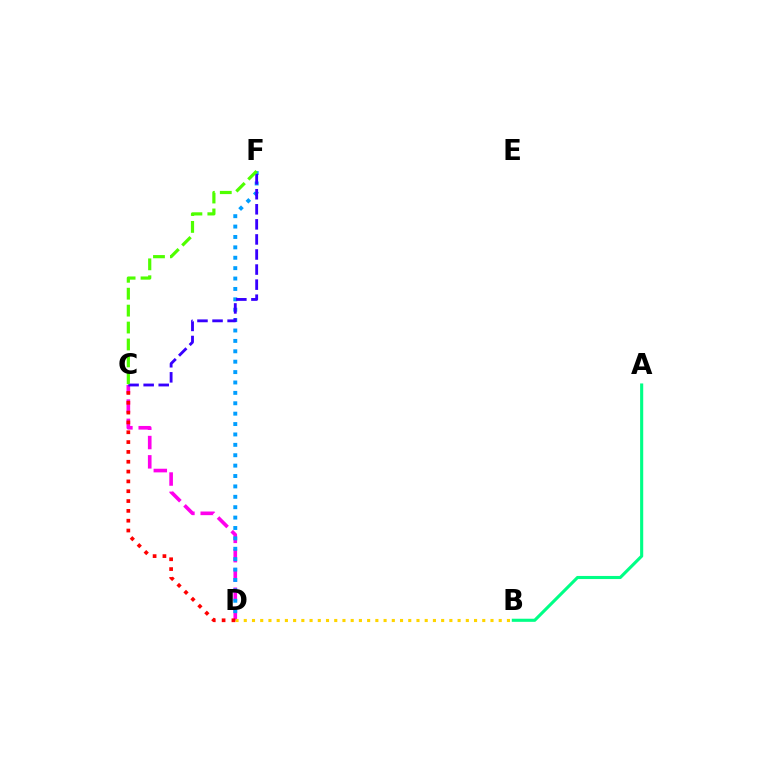{('C', 'D'): [{'color': '#ff00ed', 'line_style': 'dashed', 'thickness': 2.62}, {'color': '#ff0000', 'line_style': 'dotted', 'thickness': 2.67}], ('D', 'F'): [{'color': '#009eff', 'line_style': 'dotted', 'thickness': 2.82}], ('B', 'D'): [{'color': '#ffd500', 'line_style': 'dotted', 'thickness': 2.23}], ('A', 'B'): [{'color': '#00ff86', 'line_style': 'solid', 'thickness': 2.23}], ('C', 'F'): [{'color': '#3700ff', 'line_style': 'dashed', 'thickness': 2.05}, {'color': '#4fff00', 'line_style': 'dashed', 'thickness': 2.3}]}